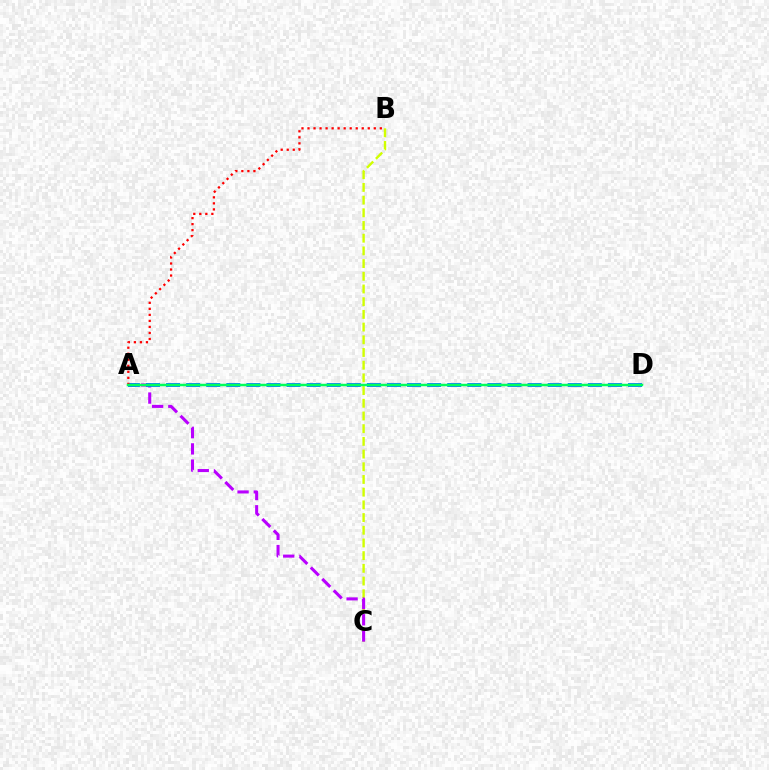{('B', 'C'): [{'color': '#d1ff00', 'line_style': 'dashed', 'thickness': 1.73}], ('A', 'C'): [{'color': '#b900ff', 'line_style': 'dashed', 'thickness': 2.2}], ('A', 'D'): [{'color': '#0074ff', 'line_style': 'dashed', 'thickness': 2.73}, {'color': '#00ff5c', 'line_style': 'solid', 'thickness': 1.78}], ('A', 'B'): [{'color': '#ff0000', 'line_style': 'dotted', 'thickness': 1.64}]}